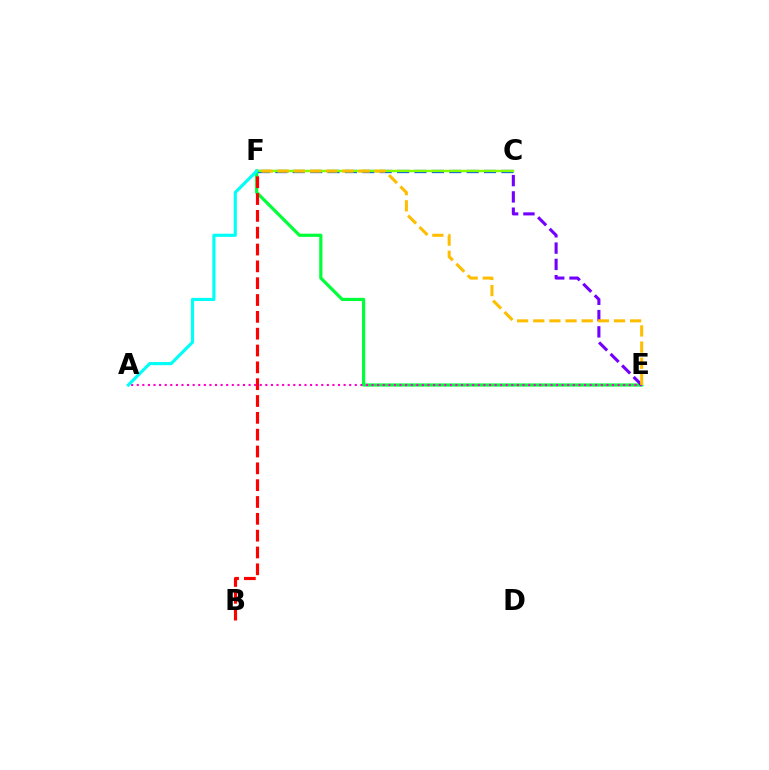{('E', 'F'): [{'color': '#00ff39', 'line_style': 'solid', 'thickness': 2.3}, {'color': '#ffbd00', 'line_style': 'dashed', 'thickness': 2.19}], ('B', 'F'): [{'color': '#ff0000', 'line_style': 'dashed', 'thickness': 2.29}], ('C', 'F'): [{'color': '#004bff', 'line_style': 'dashed', 'thickness': 2.36}, {'color': '#84ff00', 'line_style': 'solid', 'thickness': 1.77}], ('A', 'E'): [{'color': '#ff00cf', 'line_style': 'dotted', 'thickness': 1.52}], ('C', 'E'): [{'color': '#7200ff', 'line_style': 'dashed', 'thickness': 2.21}], ('A', 'F'): [{'color': '#00fff6', 'line_style': 'solid', 'thickness': 2.27}]}